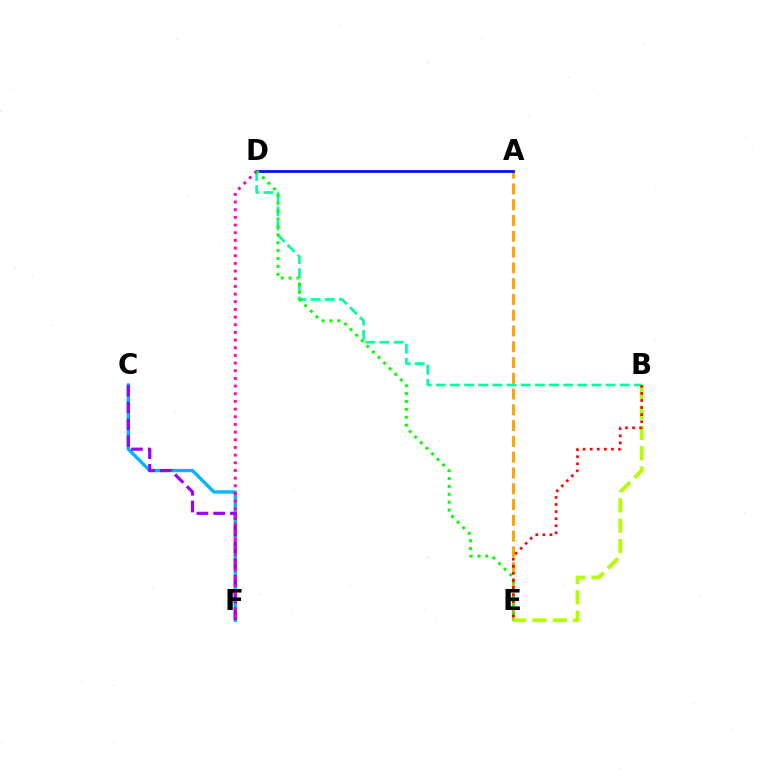{('B', 'D'): [{'color': '#00ff9d', 'line_style': 'dashed', 'thickness': 1.92}], ('C', 'F'): [{'color': '#00b5ff', 'line_style': 'solid', 'thickness': 2.4}, {'color': '#9b00ff', 'line_style': 'dashed', 'thickness': 2.27}], ('A', 'E'): [{'color': '#ffa500', 'line_style': 'dashed', 'thickness': 2.14}], ('D', 'F'): [{'color': '#ff00bd', 'line_style': 'dotted', 'thickness': 2.08}], ('A', 'D'): [{'color': '#0010ff', 'line_style': 'solid', 'thickness': 1.99}], ('B', 'E'): [{'color': '#b3ff00', 'line_style': 'dashed', 'thickness': 2.77}, {'color': '#ff0000', 'line_style': 'dotted', 'thickness': 1.92}], ('D', 'E'): [{'color': '#08ff00', 'line_style': 'dotted', 'thickness': 2.15}]}